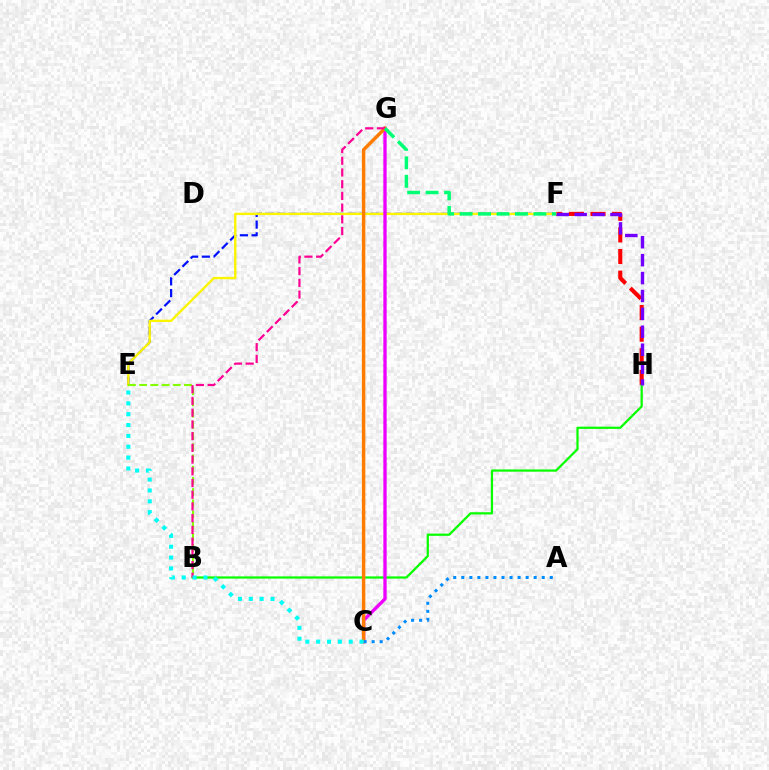{('F', 'H'): [{'color': '#ff0000', 'line_style': 'dashed', 'thickness': 2.94}, {'color': '#7200ff', 'line_style': 'dashed', 'thickness': 2.43}], ('B', 'H'): [{'color': '#08ff00', 'line_style': 'solid', 'thickness': 1.62}], ('E', 'F'): [{'color': '#0010ff', 'line_style': 'dashed', 'thickness': 1.59}, {'color': '#fcf500', 'line_style': 'solid', 'thickness': 1.7}], ('C', 'G'): [{'color': '#ee00ff', 'line_style': 'solid', 'thickness': 2.4}, {'color': '#ff7c00', 'line_style': 'solid', 'thickness': 2.47}], ('B', 'E'): [{'color': '#84ff00', 'line_style': 'dashed', 'thickness': 1.52}], ('B', 'G'): [{'color': '#ff0094', 'line_style': 'dashed', 'thickness': 1.59}], ('F', 'G'): [{'color': '#00ff74', 'line_style': 'dashed', 'thickness': 2.51}], ('A', 'C'): [{'color': '#008cff', 'line_style': 'dotted', 'thickness': 2.19}], ('C', 'E'): [{'color': '#00fff6', 'line_style': 'dotted', 'thickness': 2.95}]}